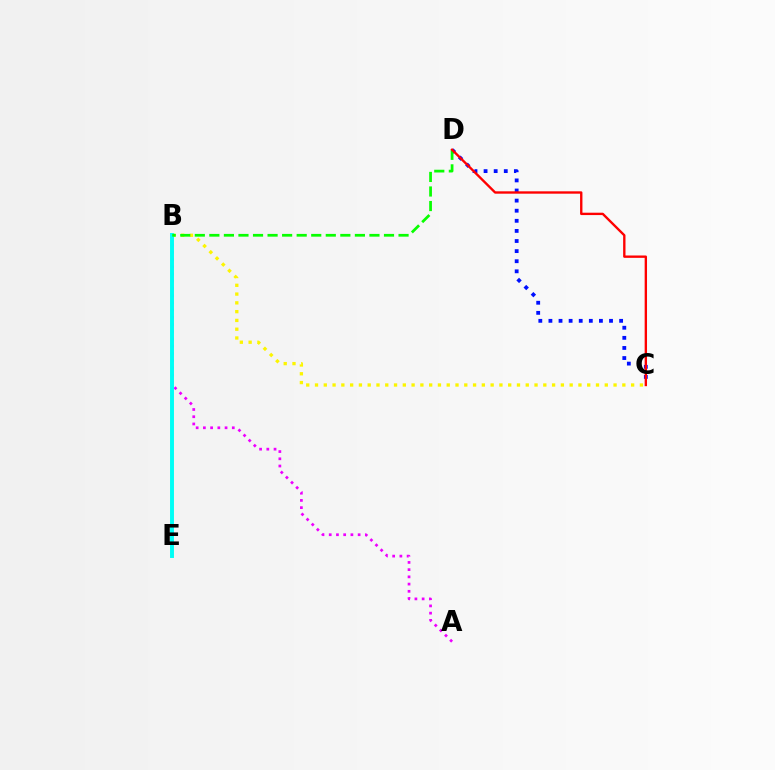{('C', 'D'): [{'color': '#0010ff', 'line_style': 'dotted', 'thickness': 2.74}, {'color': '#ff0000', 'line_style': 'solid', 'thickness': 1.7}], ('A', 'B'): [{'color': '#ee00ff', 'line_style': 'dotted', 'thickness': 1.96}], ('B', 'C'): [{'color': '#fcf500', 'line_style': 'dotted', 'thickness': 2.39}], ('B', 'E'): [{'color': '#00fff6', 'line_style': 'solid', 'thickness': 2.82}], ('B', 'D'): [{'color': '#08ff00', 'line_style': 'dashed', 'thickness': 1.98}]}